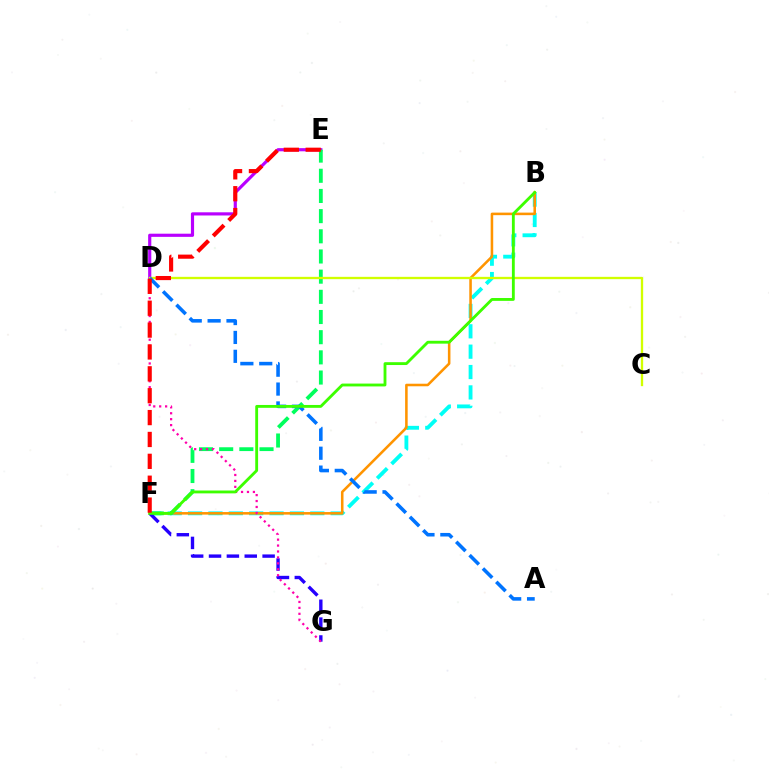{('B', 'F'): [{'color': '#00fff6', 'line_style': 'dashed', 'thickness': 2.77}, {'color': '#ff9400', 'line_style': 'solid', 'thickness': 1.84}, {'color': '#3dff00', 'line_style': 'solid', 'thickness': 2.05}], ('D', 'E'): [{'color': '#b900ff', 'line_style': 'solid', 'thickness': 2.28}], ('E', 'F'): [{'color': '#00ff5c', 'line_style': 'dashed', 'thickness': 2.74}, {'color': '#ff0000', 'line_style': 'dashed', 'thickness': 2.97}], ('F', 'G'): [{'color': '#2500ff', 'line_style': 'dashed', 'thickness': 2.43}], ('C', 'D'): [{'color': '#d1ff00', 'line_style': 'solid', 'thickness': 1.67}], ('D', 'G'): [{'color': '#ff00ac', 'line_style': 'dotted', 'thickness': 1.61}], ('A', 'D'): [{'color': '#0074ff', 'line_style': 'dashed', 'thickness': 2.56}]}